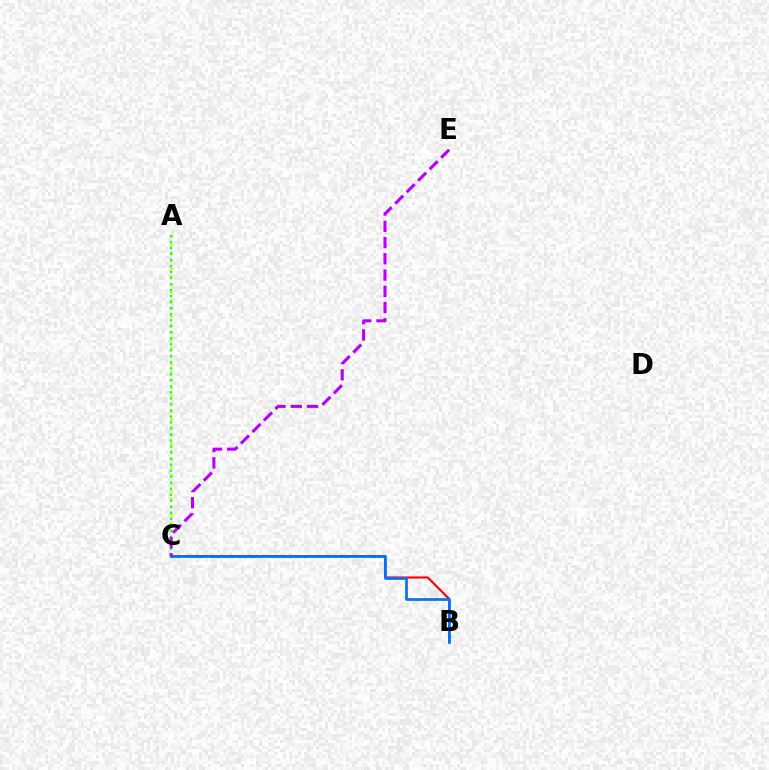{('A', 'C'): [{'color': '#d1ff00', 'line_style': 'dotted', 'thickness': 2.16}, {'color': '#00ff5c', 'line_style': 'dotted', 'thickness': 1.63}], ('B', 'C'): [{'color': '#ff0000', 'line_style': 'solid', 'thickness': 1.53}, {'color': '#0074ff', 'line_style': 'solid', 'thickness': 1.97}], ('C', 'E'): [{'color': '#b900ff', 'line_style': 'dashed', 'thickness': 2.21}]}